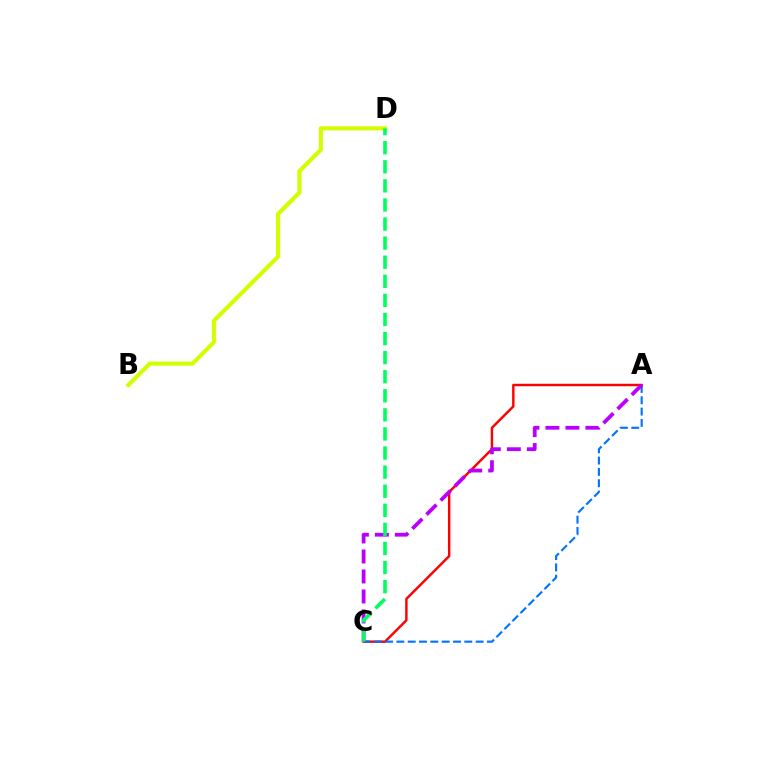{('A', 'C'): [{'color': '#ff0000', 'line_style': 'solid', 'thickness': 1.75}, {'color': '#0074ff', 'line_style': 'dashed', 'thickness': 1.54}, {'color': '#b900ff', 'line_style': 'dashed', 'thickness': 2.72}], ('B', 'D'): [{'color': '#d1ff00', 'line_style': 'solid', 'thickness': 2.95}], ('C', 'D'): [{'color': '#00ff5c', 'line_style': 'dashed', 'thickness': 2.59}]}